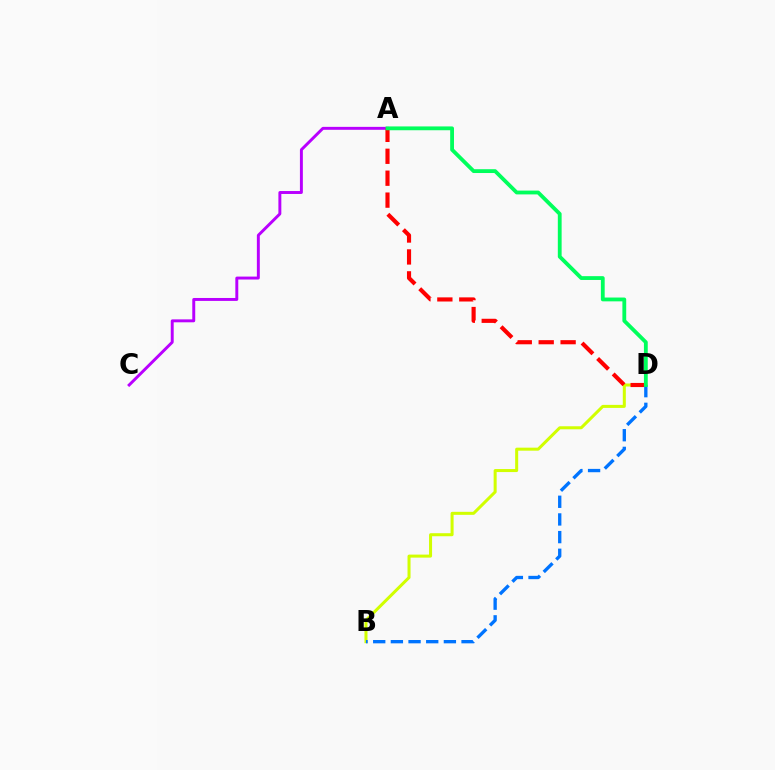{('A', 'C'): [{'color': '#b900ff', 'line_style': 'solid', 'thickness': 2.11}], ('B', 'D'): [{'color': '#d1ff00', 'line_style': 'solid', 'thickness': 2.18}, {'color': '#0074ff', 'line_style': 'dashed', 'thickness': 2.4}], ('A', 'D'): [{'color': '#ff0000', 'line_style': 'dashed', 'thickness': 2.98}, {'color': '#00ff5c', 'line_style': 'solid', 'thickness': 2.75}]}